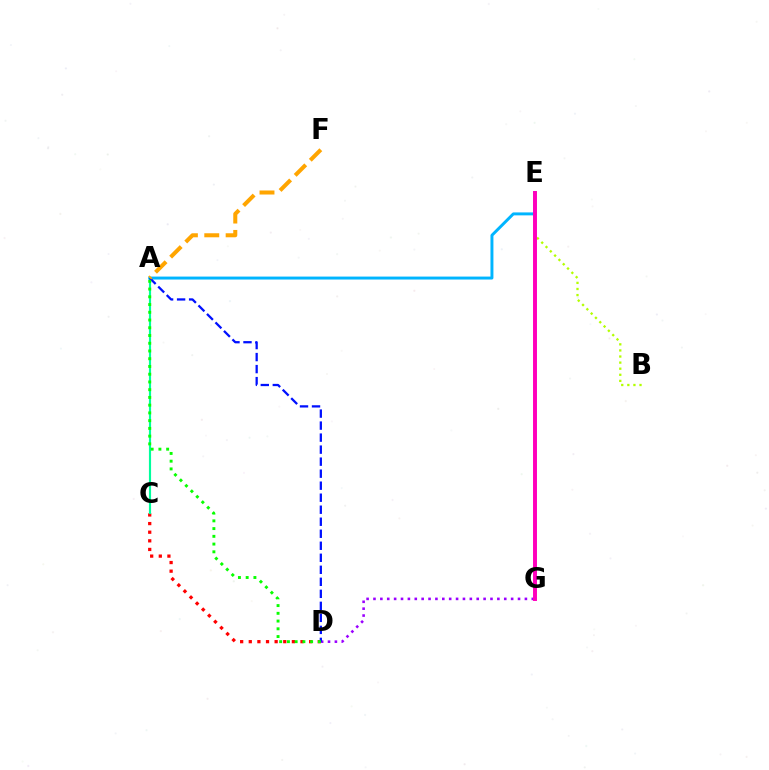{('D', 'G'): [{'color': '#9b00ff', 'line_style': 'dotted', 'thickness': 1.87}], ('A', 'E'): [{'color': '#00b5ff', 'line_style': 'solid', 'thickness': 2.12}], ('C', 'D'): [{'color': '#ff0000', 'line_style': 'dotted', 'thickness': 2.34}], ('B', 'E'): [{'color': '#b3ff00', 'line_style': 'dotted', 'thickness': 1.65}], ('A', 'C'): [{'color': '#00ff9d', 'line_style': 'solid', 'thickness': 1.56}], ('A', 'D'): [{'color': '#0010ff', 'line_style': 'dashed', 'thickness': 1.63}, {'color': '#08ff00', 'line_style': 'dotted', 'thickness': 2.1}], ('A', 'F'): [{'color': '#ffa500', 'line_style': 'dashed', 'thickness': 2.9}], ('E', 'G'): [{'color': '#ff00bd', 'line_style': 'solid', 'thickness': 2.84}]}